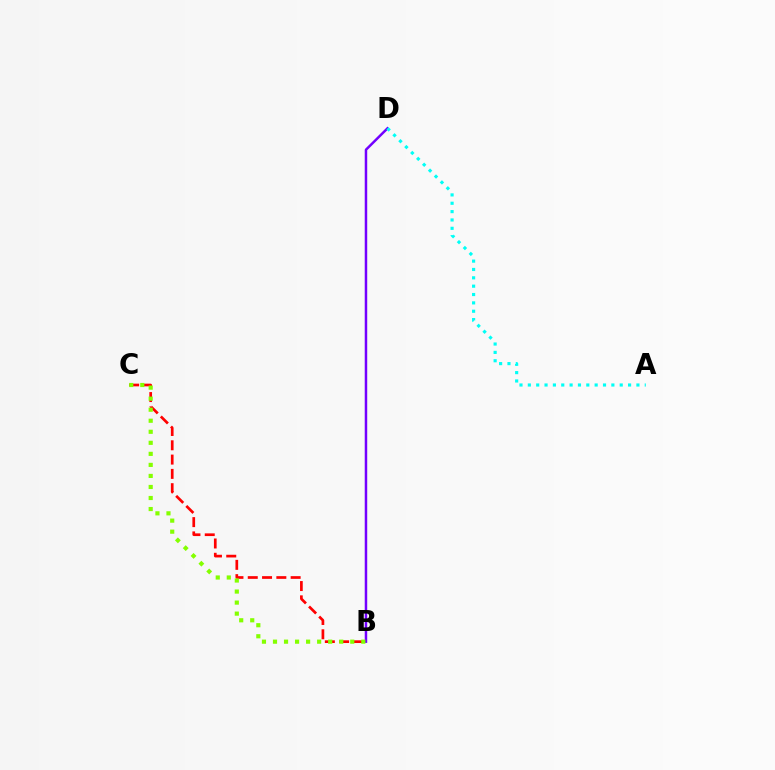{('B', 'C'): [{'color': '#ff0000', 'line_style': 'dashed', 'thickness': 1.94}, {'color': '#84ff00', 'line_style': 'dotted', 'thickness': 3.0}], ('B', 'D'): [{'color': '#7200ff', 'line_style': 'solid', 'thickness': 1.79}], ('A', 'D'): [{'color': '#00fff6', 'line_style': 'dotted', 'thickness': 2.27}]}